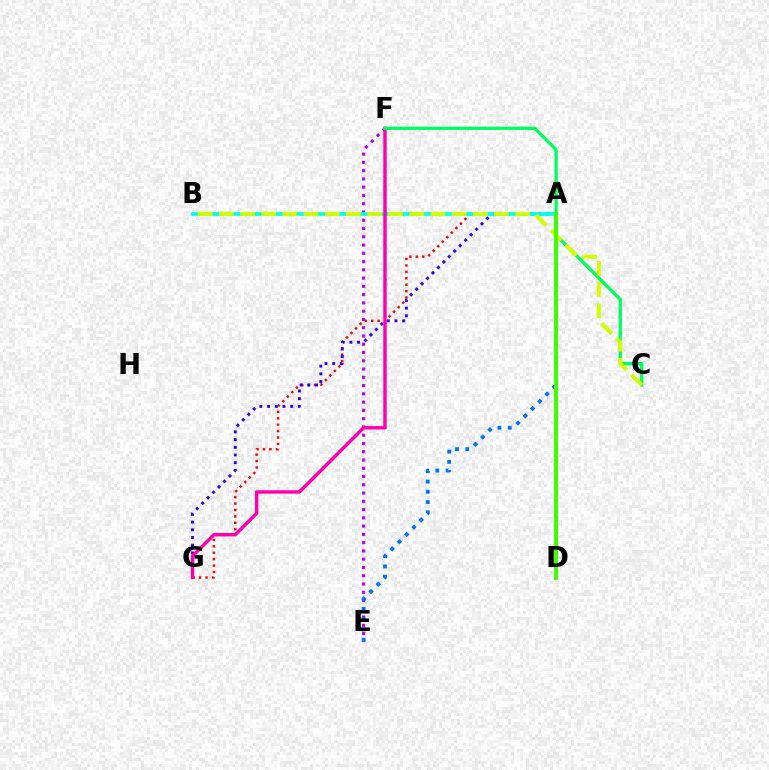{('E', 'F'): [{'color': '#b900ff', 'line_style': 'dotted', 'thickness': 2.25}], ('A', 'G'): [{'color': '#ff0000', 'line_style': 'dotted', 'thickness': 1.74}, {'color': '#2500ff', 'line_style': 'dotted', 'thickness': 2.09}], ('A', 'E'): [{'color': '#0074ff', 'line_style': 'dotted', 'thickness': 2.79}], ('A', 'B'): [{'color': '#00fff6', 'line_style': 'solid', 'thickness': 2.73}], ('F', 'G'): [{'color': '#ff00ac', 'line_style': 'solid', 'thickness': 2.47}], ('C', 'F'): [{'color': '#00ff5c', 'line_style': 'solid', 'thickness': 2.33}], ('A', 'D'): [{'color': '#ff9400', 'line_style': 'dashed', 'thickness': 2.05}, {'color': '#3dff00', 'line_style': 'solid', 'thickness': 2.82}], ('B', 'C'): [{'color': '#d1ff00', 'line_style': 'dashed', 'thickness': 2.87}]}